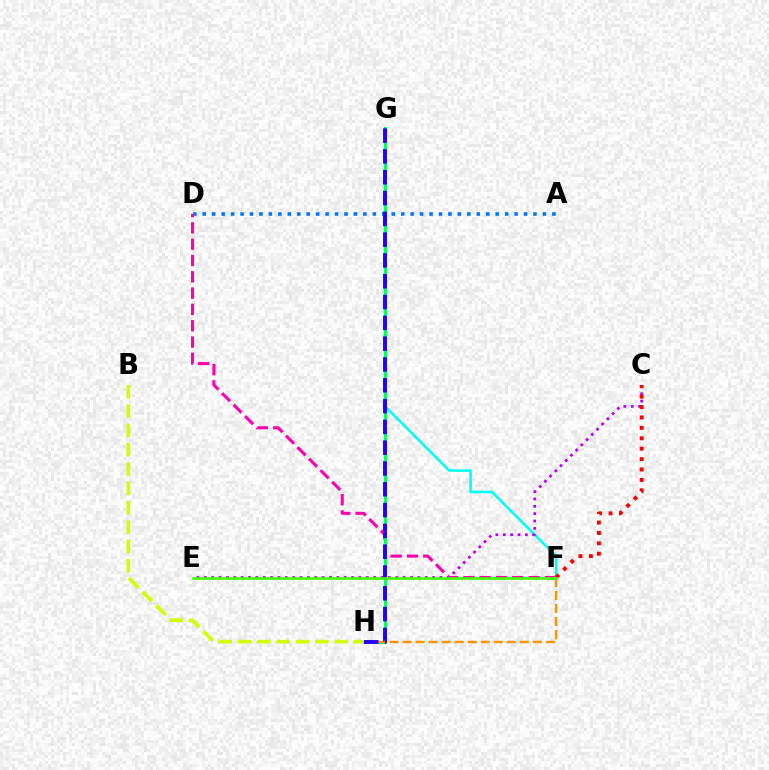{('D', 'F'): [{'color': '#ff00ac', 'line_style': 'dashed', 'thickness': 2.22}], ('F', 'G'): [{'color': '#00fff6', 'line_style': 'solid', 'thickness': 1.85}], ('G', 'H'): [{'color': '#00ff5c', 'line_style': 'solid', 'thickness': 2.09}, {'color': '#2500ff', 'line_style': 'dashed', 'thickness': 2.83}], ('A', 'D'): [{'color': '#0074ff', 'line_style': 'dotted', 'thickness': 2.57}], ('F', 'H'): [{'color': '#ff9400', 'line_style': 'dashed', 'thickness': 1.77}], ('C', 'E'): [{'color': '#b900ff', 'line_style': 'dotted', 'thickness': 2.0}], ('B', 'H'): [{'color': '#d1ff00', 'line_style': 'dashed', 'thickness': 2.63}], ('C', 'F'): [{'color': '#ff0000', 'line_style': 'dotted', 'thickness': 2.83}], ('E', 'F'): [{'color': '#3dff00', 'line_style': 'solid', 'thickness': 1.9}]}